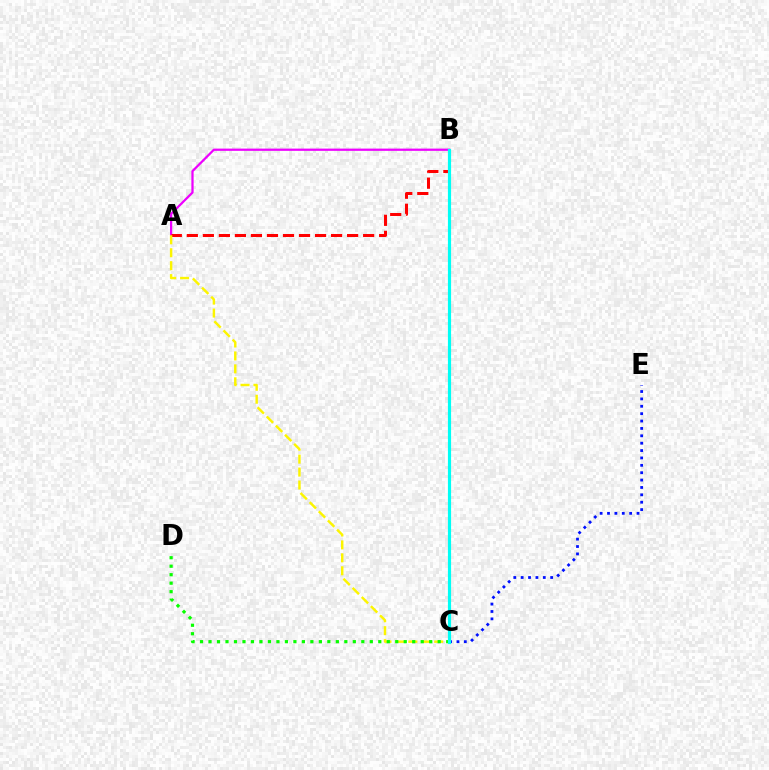{('A', 'B'): [{'color': '#ee00ff', 'line_style': 'solid', 'thickness': 1.61}, {'color': '#ff0000', 'line_style': 'dashed', 'thickness': 2.18}], ('A', 'C'): [{'color': '#fcf500', 'line_style': 'dashed', 'thickness': 1.76}], ('C', 'D'): [{'color': '#08ff00', 'line_style': 'dotted', 'thickness': 2.31}], ('C', 'E'): [{'color': '#0010ff', 'line_style': 'dotted', 'thickness': 2.01}], ('B', 'C'): [{'color': '#00fff6', 'line_style': 'solid', 'thickness': 2.28}]}